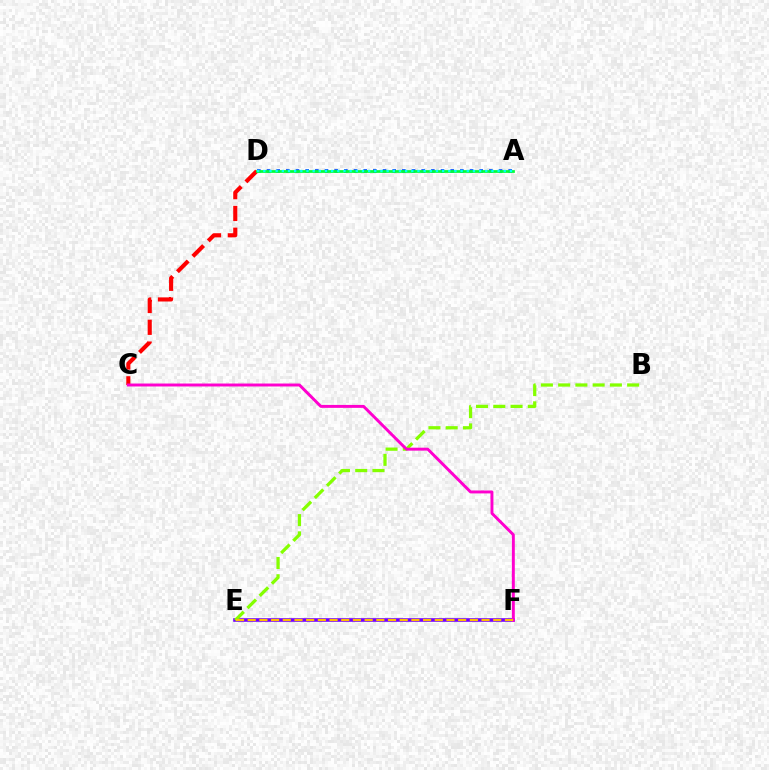{('E', 'F'): [{'color': '#7200ff', 'line_style': 'solid', 'thickness': 2.59}, {'color': '#ffbd00', 'line_style': 'dashed', 'thickness': 1.59}], ('A', 'D'): [{'color': '#004bff', 'line_style': 'dotted', 'thickness': 2.63}, {'color': '#00ff39', 'line_style': 'solid', 'thickness': 1.98}, {'color': '#00fff6', 'line_style': 'dotted', 'thickness': 1.68}], ('C', 'D'): [{'color': '#ff0000', 'line_style': 'dashed', 'thickness': 2.96}], ('B', 'E'): [{'color': '#84ff00', 'line_style': 'dashed', 'thickness': 2.34}], ('C', 'F'): [{'color': '#ff00cf', 'line_style': 'solid', 'thickness': 2.12}]}